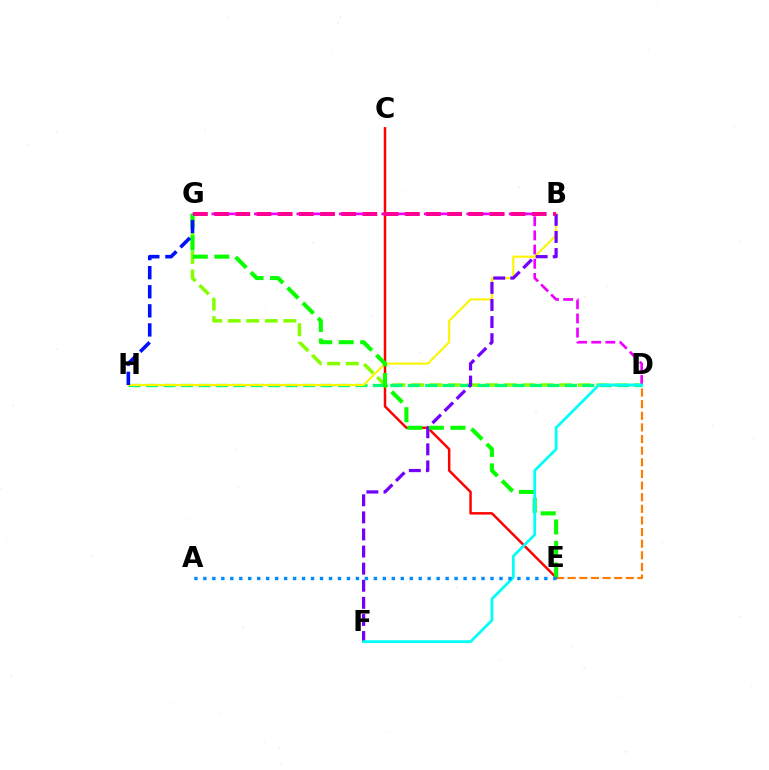{('D', 'G'): [{'color': '#84ff00', 'line_style': 'dashed', 'thickness': 2.52}, {'color': '#ee00ff', 'line_style': 'dashed', 'thickness': 1.92}], ('D', 'H'): [{'color': '#00ff74', 'line_style': 'dashed', 'thickness': 2.37}], ('B', 'H'): [{'color': '#fcf500', 'line_style': 'solid', 'thickness': 1.52}], ('D', 'E'): [{'color': '#ff7c00', 'line_style': 'dashed', 'thickness': 1.58}], ('C', 'E'): [{'color': '#ff0000', 'line_style': 'solid', 'thickness': 1.78}], ('B', 'F'): [{'color': '#7200ff', 'line_style': 'dashed', 'thickness': 2.32}], ('E', 'G'): [{'color': '#08ff00', 'line_style': 'dashed', 'thickness': 2.93}], ('D', 'F'): [{'color': '#00fff6', 'line_style': 'solid', 'thickness': 1.98}], ('A', 'E'): [{'color': '#008cff', 'line_style': 'dotted', 'thickness': 2.44}], ('G', 'H'): [{'color': '#0010ff', 'line_style': 'dashed', 'thickness': 2.59}], ('B', 'G'): [{'color': '#ff0094', 'line_style': 'dashed', 'thickness': 2.88}]}